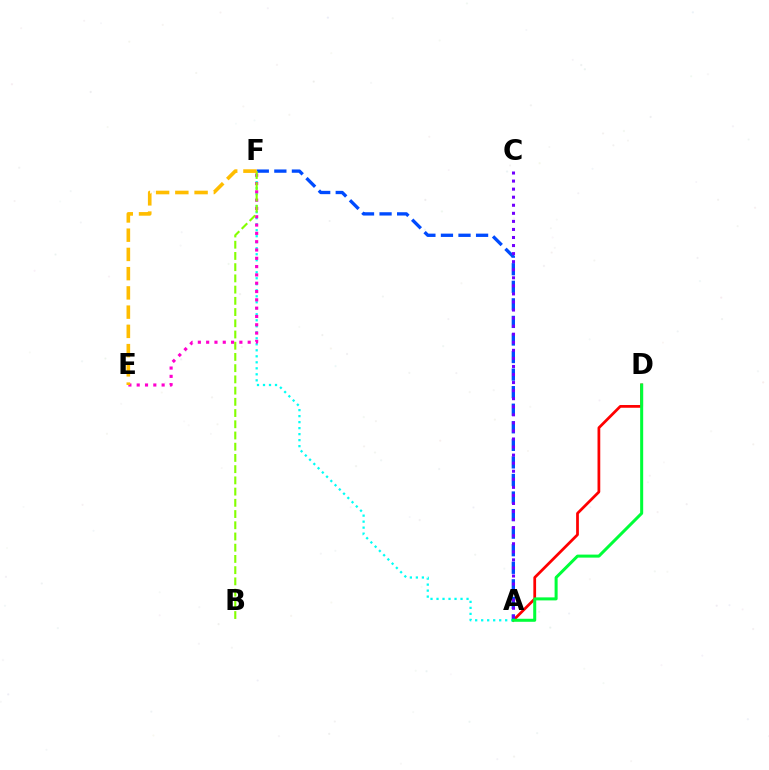{('A', 'D'): [{'color': '#ff0000', 'line_style': 'solid', 'thickness': 1.98}, {'color': '#00ff39', 'line_style': 'solid', 'thickness': 2.18}], ('A', 'F'): [{'color': '#004bff', 'line_style': 'dashed', 'thickness': 2.39}, {'color': '#00fff6', 'line_style': 'dotted', 'thickness': 1.63}], ('A', 'C'): [{'color': '#7200ff', 'line_style': 'dotted', 'thickness': 2.19}], ('E', 'F'): [{'color': '#ff00cf', 'line_style': 'dotted', 'thickness': 2.26}, {'color': '#ffbd00', 'line_style': 'dashed', 'thickness': 2.61}], ('B', 'F'): [{'color': '#84ff00', 'line_style': 'dashed', 'thickness': 1.52}]}